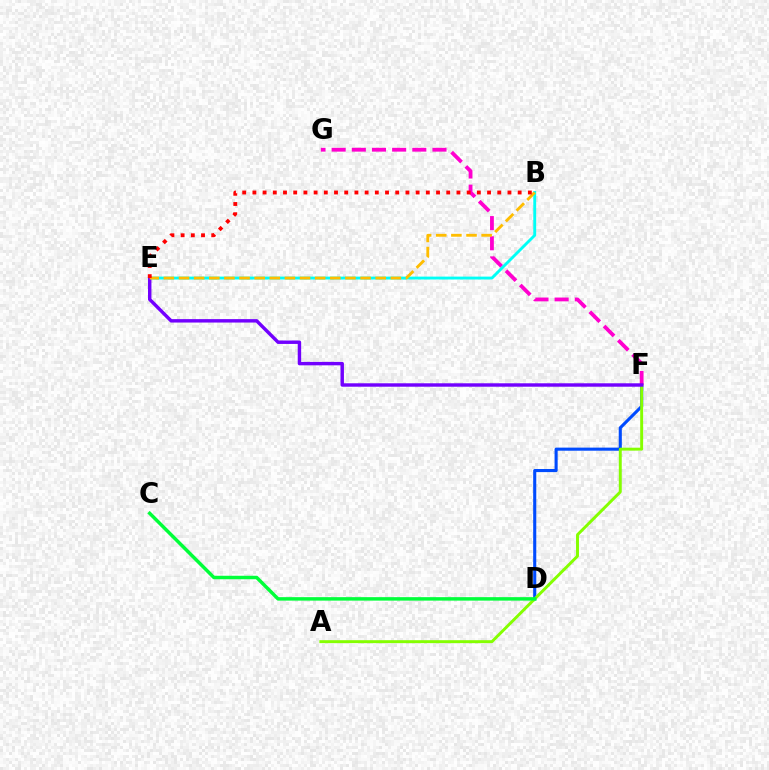{('D', 'F'): [{'color': '#004bff', 'line_style': 'solid', 'thickness': 2.23}], ('A', 'F'): [{'color': '#84ff00', 'line_style': 'solid', 'thickness': 2.12}], ('F', 'G'): [{'color': '#ff00cf', 'line_style': 'dashed', 'thickness': 2.74}], ('B', 'E'): [{'color': '#00fff6', 'line_style': 'solid', 'thickness': 2.07}, {'color': '#ffbd00', 'line_style': 'dashed', 'thickness': 2.06}, {'color': '#ff0000', 'line_style': 'dotted', 'thickness': 2.77}], ('E', 'F'): [{'color': '#7200ff', 'line_style': 'solid', 'thickness': 2.47}], ('C', 'D'): [{'color': '#00ff39', 'line_style': 'solid', 'thickness': 2.5}]}